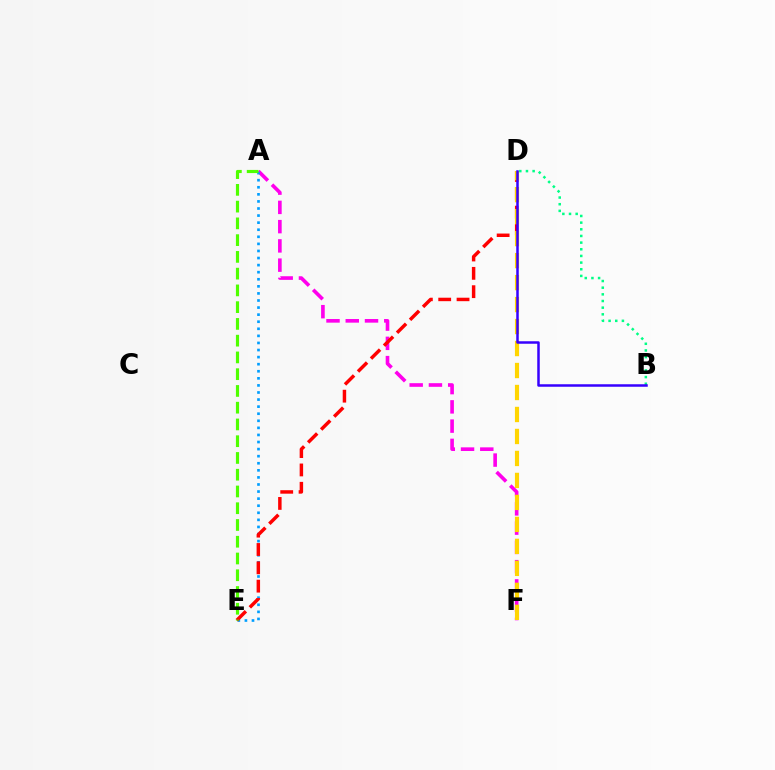{('A', 'F'): [{'color': '#ff00ed', 'line_style': 'dashed', 'thickness': 2.62}], ('A', 'E'): [{'color': '#009eff', 'line_style': 'dotted', 'thickness': 1.92}, {'color': '#4fff00', 'line_style': 'dashed', 'thickness': 2.28}], ('B', 'D'): [{'color': '#00ff86', 'line_style': 'dotted', 'thickness': 1.81}, {'color': '#3700ff', 'line_style': 'solid', 'thickness': 1.8}], ('D', 'E'): [{'color': '#ff0000', 'line_style': 'dashed', 'thickness': 2.49}], ('D', 'F'): [{'color': '#ffd500', 'line_style': 'dashed', 'thickness': 2.99}]}